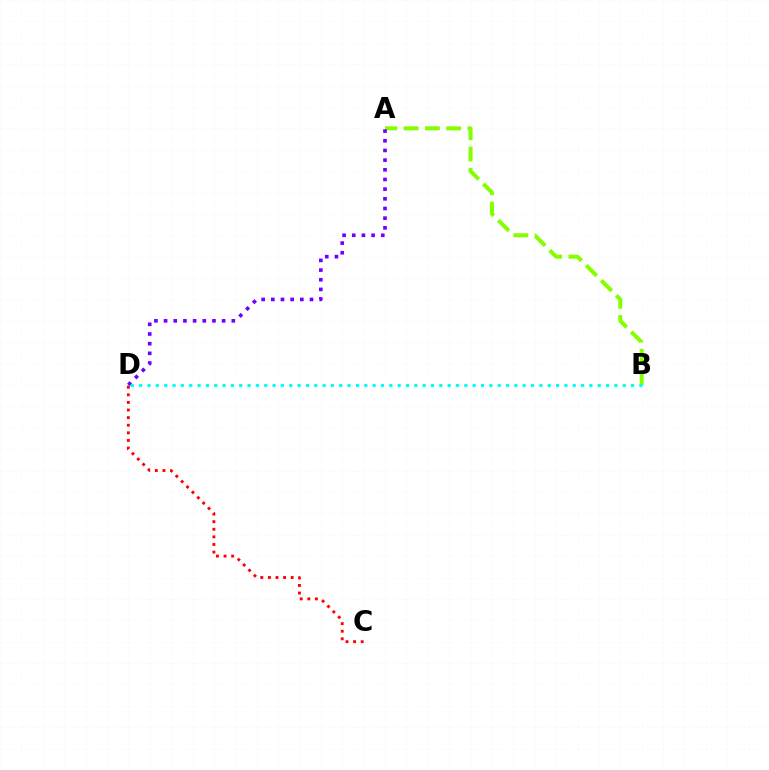{('A', 'B'): [{'color': '#84ff00', 'line_style': 'dashed', 'thickness': 2.89}], ('A', 'D'): [{'color': '#7200ff', 'line_style': 'dotted', 'thickness': 2.63}], ('B', 'D'): [{'color': '#00fff6', 'line_style': 'dotted', 'thickness': 2.27}], ('C', 'D'): [{'color': '#ff0000', 'line_style': 'dotted', 'thickness': 2.07}]}